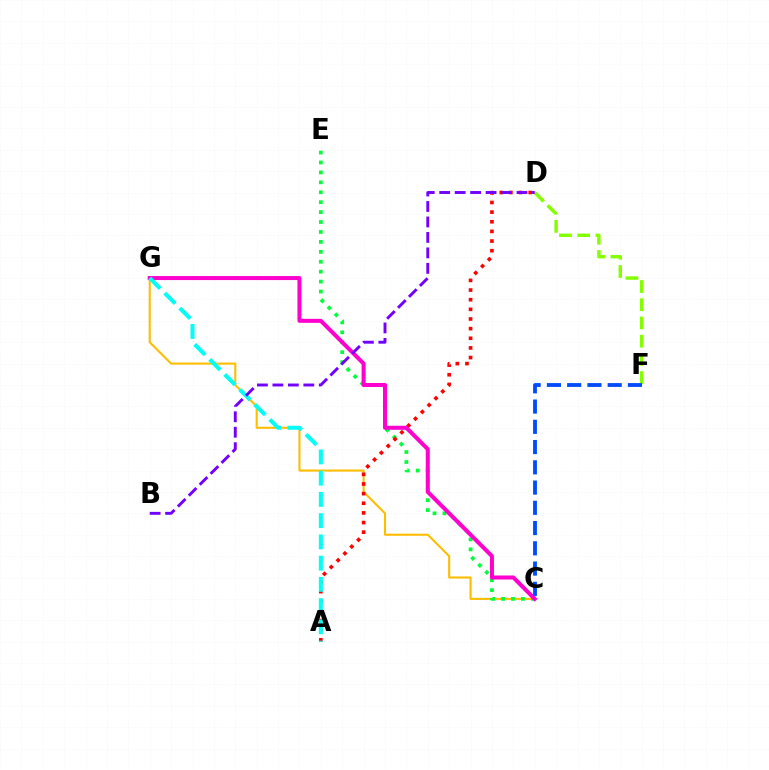{('D', 'F'): [{'color': '#84ff00', 'line_style': 'dashed', 'thickness': 2.47}], ('C', 'G'): [{'color': '#ffbd00', 'line_style': 'solid', 'thickness': 1.5}, {'color': '#ff00cf', 'line_style': 'solid', 'thickness': 2.89}], ('C', 'E'): [{'color': '#00ff39', 'line_style': 'dotted', 'thickness': 2.7}], ('A', 'D'): [{'color': '#ff0000', 'line_style': 'dotted', 'thickness': 2.62}], ('A', 'G'): [{'color': '#00fff6', 'line_style': 'dashed', 'thickness': 2.89}], ('C', 'F'): [{'color': '#004bff', 'line_style': 'dashed', 'thickness': 2.75}], ('B', 'D'): [{'color': '#7200ff', 'line_style': 'dashed', 'thickness': 2.1}]}